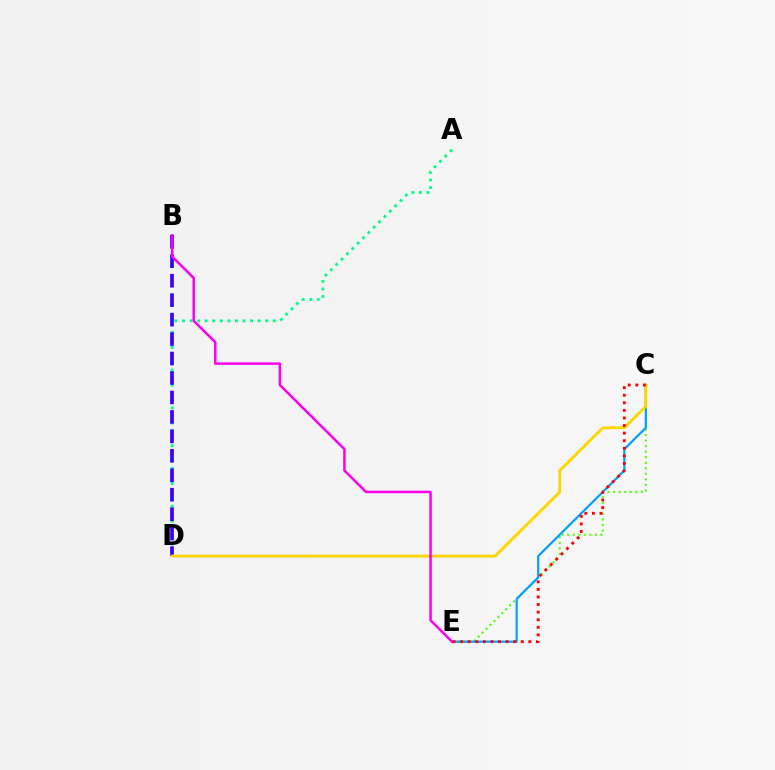{('A', 'D'): [{'color': '#00ff86', 'line_style': 'dotted', 'thickness': 2.05}], ('C', 'E'): [{'color': '#4fff00', 'line_style': 'dotted', 'thickness': 1.51}, {'color': '#009eff', 'line_style': 'solid', 'thickness': 1.57}, {'color': '#ff0000', 'line_style': 'dotted', 'thickness': 2.06}], ('B', 'D'): [{'color': '#3700ff', 'line_style': 'dashed', 'thickness': 2.64}], ('C', 'D'): [{'color': '#ffd500', 'line_style': 'solid', 'thickness': 2.07}], ('B', 'E'): [{'color': '#ff00ed', 'line_style': 'solid', 'thickness': 1.81}]}